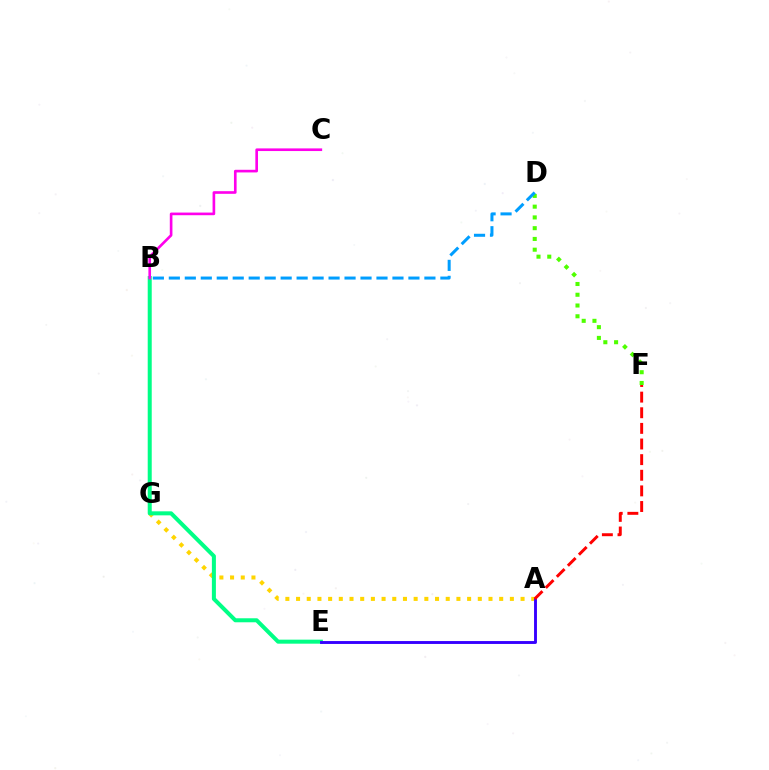{('A', 'G'): [{'color': '#ffd500', 'line_style': 'dotted', 'thickness': 2.9}], ('B', 'E'): [{'color': '#00ff86', 'line_style': 'solid', 'thickness': 2.89}], ('D', 'F'): [{'color': '#4fff00', 'line_style': 'dotted', 'thickness': 2.92}], ('B', 'C'): [{'color': '#ff00ed', 'line_style': 'solid', 'thickness': 1.9}], ('B', 'D'): [{'color': '#009eff', 'line_style': 'dashed', 'thickness': 2.17}], ('A', 'E'): [{'color': '#3700ff', 'line_style': 'solid', 'thickness': 2.08}], ('A', 'F'): [{'color': '#ff0000', 'line_style': 'dashed', 'thickness': 2.12}]}